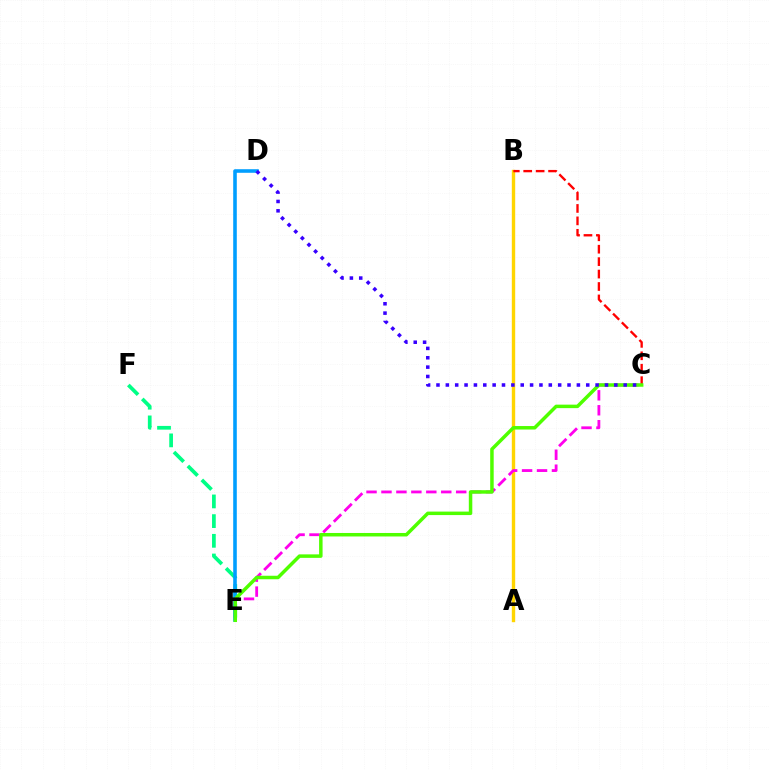{('A', 'B'): [{'color': '#ffd500', 'line_style': 'solid', 'thickness': 2.44}], ('E', 'F'): [{'color': '#00ff86', 'line_style': 'dashed', 'thickness': 2.67}], ('C', 'E'): [{'color': '#ff00ed', 'line_style': 'dashed', 'thickness': 2.03}, {'color': '#4fff00', 'line_style': 'solid', 'thickness': 2.51}], ('D', 'E'): [{'color': '#009eff', 'line_style': 'solid', 'thickness': 2.58}], ('B', 'C'): [{'color': '#ff0000', 'line_style': 'dashed', 'thickness': 1.69}], ('C', 'D'): [{'color': '#3700ff', 'line_style': 'dotted', 'thickness': 2.54}]}